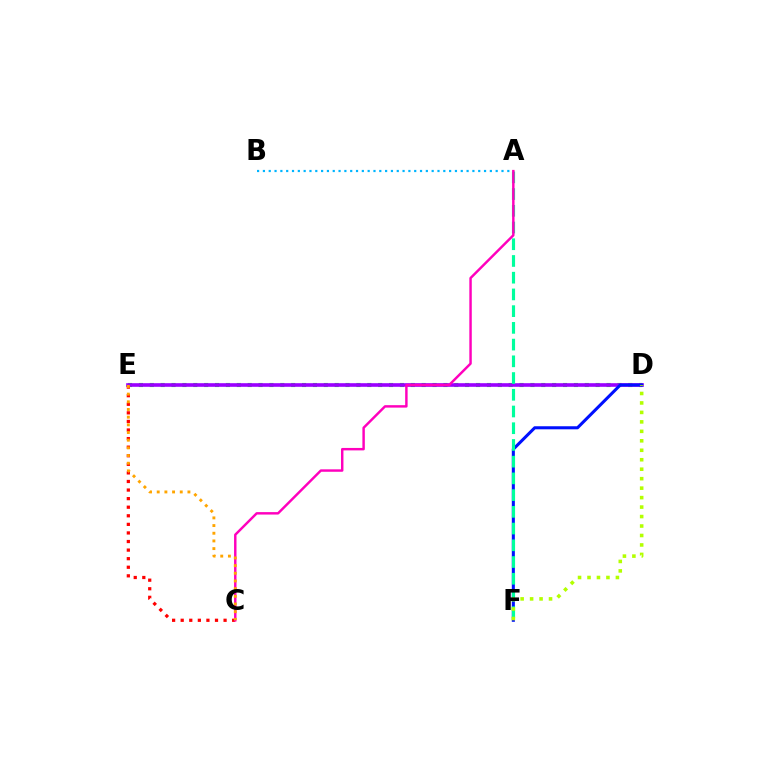{('A', 'B'): [{'color': '#00b5ff', 'line_style': 'dotted', 'thickness': 1.58}], ('D', 'E'): [{'color': '#08ff00', 'line_style': 'dotted', 'thickness': 2.95}, {'color': '#9b00ff', 'line_style': 'solid', 'thickness': 2.61}], ('C', 'E'): [{'color': '#ff0000', 'line_style': 'dotted', 'thickness': 2.33}, {'color': '#ffa500', 'line_style': 'dotted', 'thickness': 2.09}], ('D', 'F'): [{'color': '#0010ff', 'line_style': 'solid', 'thickness': 2.2}, {'color': '#b3ff00', 'line_style': 'dotted', 'thickness': 2.57}], ('A', 'F'): [{'color': '#00ff9d', 'line_style': 'dashed', 'thickness': 2.27}], ('A', 'C'): [{'color': '#ff00bd', 'line_style': 'solid', 'thickness': 1.76}]}